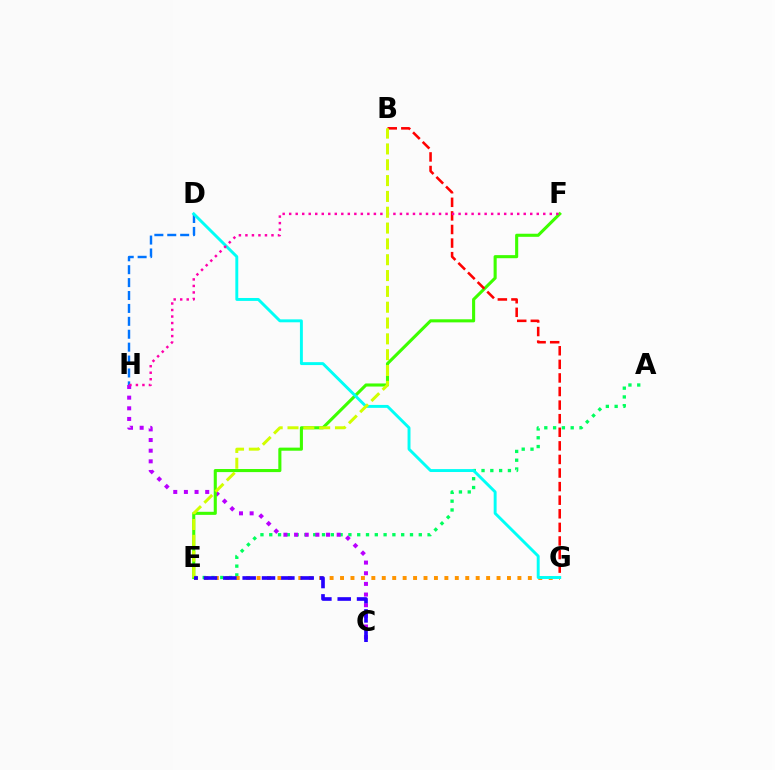{('A', 'E'): [{'color': '#00ff5c', 'line_style': 'dotted', 'thickness': 2.39}], ('C', 'H'): [{'color': '#b900ff', 'line_style': 'dotted', 'thickness': 2.89}], ('E', 'F'): [{'color': '#3dff00', 'line_style': 'solid', 'thickness': 2.22}], ('B', 'G'): [{'color': '#ff0000', 'line_style': 'dashed', 'thickness': 1.85}], ('E', 'G'): [{'color': '#ff9400', 'line_style': 'dotted', 'thickness': 2.83}], ('D', 'H'): [{'color': '#0074ff', 'line_style': 'dashed', 'thickness': 1.75}], ('D', 'G'): [{'color': '#00fff6', 'line_style': 'solid', 'thickness': 2.1}], ('F', 'H'): [{'color': '#ff00ac', 'line_style': 'dotted', 'thickness': 1.77}], ('B', 'E'): [{'color': '#d1ff00', 'line_style': 'dashed', 'thickness': 2.15}], ('C', 'E'): [{'color': '#2500ff', 'line_style': 'dashed', 'thickness': 2.63}]}